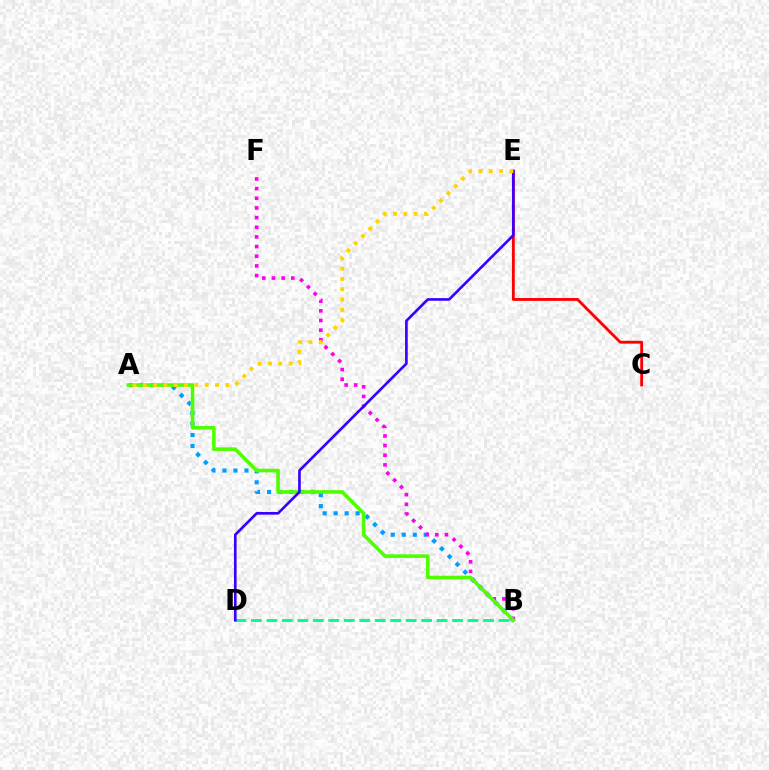{('C', 'E'): [{'color': '#ff0000', 'line_style': 'solid', 'thickness': 2.04}], ('B', 'D'): [{'color': '#00ff86', 'line_style': 'dashed', 'thickness': 2.1}], ('A', 'B'): [{'color': '#009eff', 'line_style': 'dotted', 'thickness': 2.99}, {'color': '#4fff00', 'line_style': 'solid', 'thickness': 2.59}], ('B', 'F'): [{'color': '#ff00ed', 'line_style': 'dotted', 'thickness': 2.62}], ('D', 'E'): [{'color': '#3700ff', 'line_style': 'solid', 'thickness': 1.9}], ('A', 'E'): [{'color': '#ffd500', 'line_style': 'dotted', 'thickness': 2.8}]}